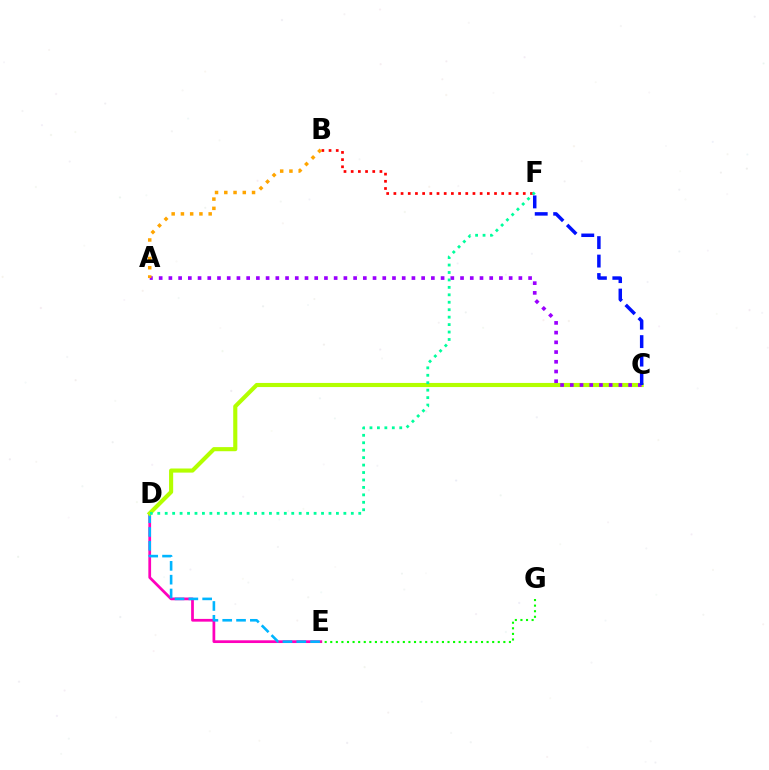{('D', 'E'): [{'color': '#ff00bd', 'line_style': 'solid', 'thickness': 1.97}, {'color': '#00b5ff', 'line_style': 'dashed', 'thickness': 1.88}], ('E', 'G'): [{'color': '#08ff00', 'line_style': 'dotted', 'thickness': 1.52}], ('C', 'D'): [{'color': '#b3ff00', 'line_style': 'solid', 'thickness': 2.96}], ('B', 'F'): [{'color': '#ff0000', 'line_style': 'dotted', 'thickness': 1.95}], ('A', 'C'): [{'color': '#9b00ff', 'line_style': 'dotted', 'thickness': 2.64}], ('D', 'F'): [{'color': '#00ff9d', 'line_style': 'dotted', 'thickness': 2.02}], ('A', 'B'): [{'color': '#ffa500', 'line_style': 'dotted', 'thickness': 2.51}], ('C', 'F'): [{'color': '#0010ff', 'line_style': 'dashed', 'thickness': 2.51}]}